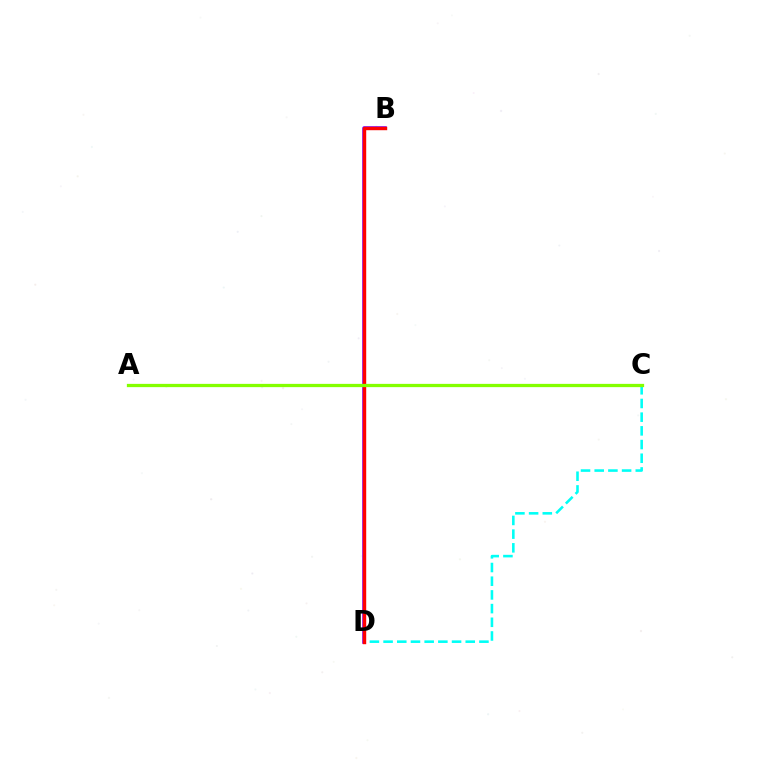{('C', 'D'): [{'color': '#00fff6', 'line_style': 'dashed', 'thickness': 1.86}], ('B', 'D'): [{'color': '#7200ff', 'line_style': 'solid', 'thickness': 2.52}, {'color': '#ff0000', 'line_style': 'solid', 'thickness': 2.46}], ('A', 'C'): [{'color': '#84ff00', 'line_style': 'solid', 'thickness': 2.35}]}